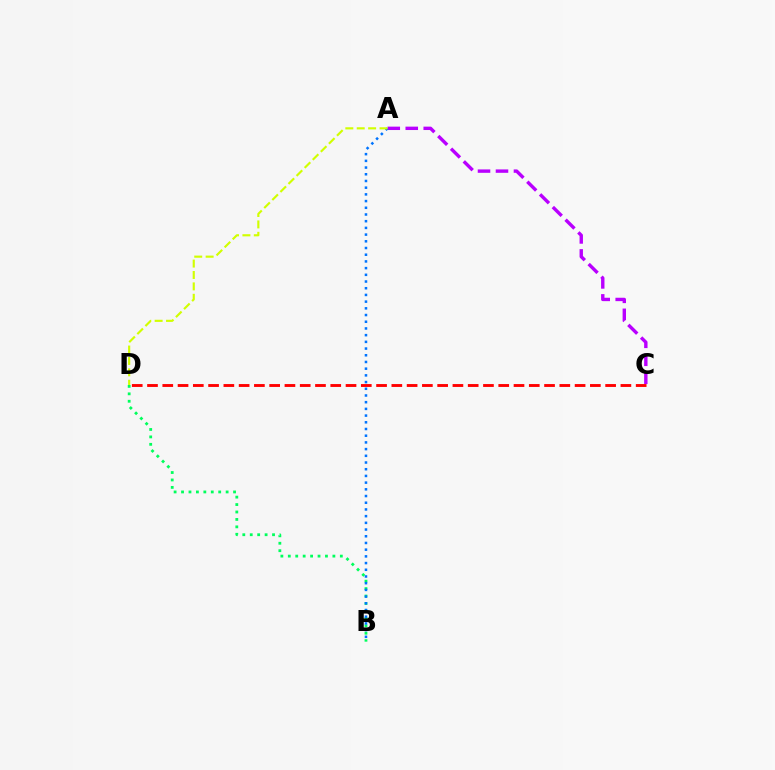{('A', 'C'): [{'color': '#b900ff', 'line_style': 'dashed', 'thickness': 2.44}], ('B', 'D'): [{'color': '#00ff5c', 'line_style': 'dotted', 'thickness': 2.02}], ('C', 'D'): [{'color': '#ff0000', 'line_style': 'dashed', 'thickness': 2.07}], ('A', 'B'): [{'color': '#0074ff', 'line_style': 'dotted', 'thickness': 1.82}], ('A', 'D'): [{'color': '#d1ff00', 'line_style': 'dashed', 'thickness': 1.55}]}